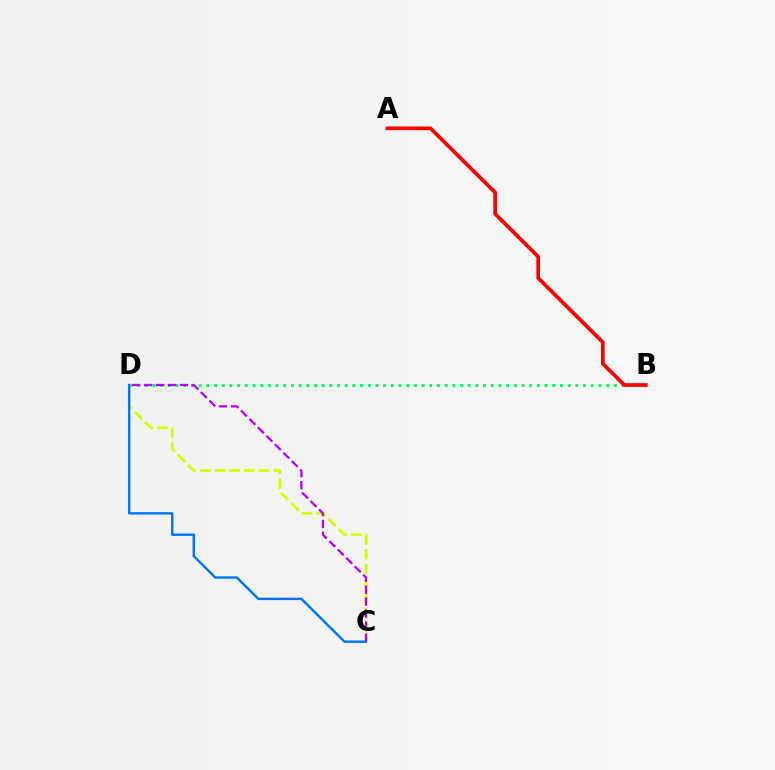{('B', 'D'): [{'color': '#00ff5c', 'line_style': 'dotted', 'thickness': 2.09}], ('A', 'B'): [{'color': '#ff0000', 'line_style': 'solid', 'thickness': 2.67}], ('C', 'D'): [{'color': '#d1ff00', 'line_style': 'dashed', 'thickness': 1.99}, {'color': '#0074ff', 'line_style': 'solid', 'thickness': 1.73}, {'color': '#b900ff', 'line_style': 'dashed', 'thickness': 1.62}]}